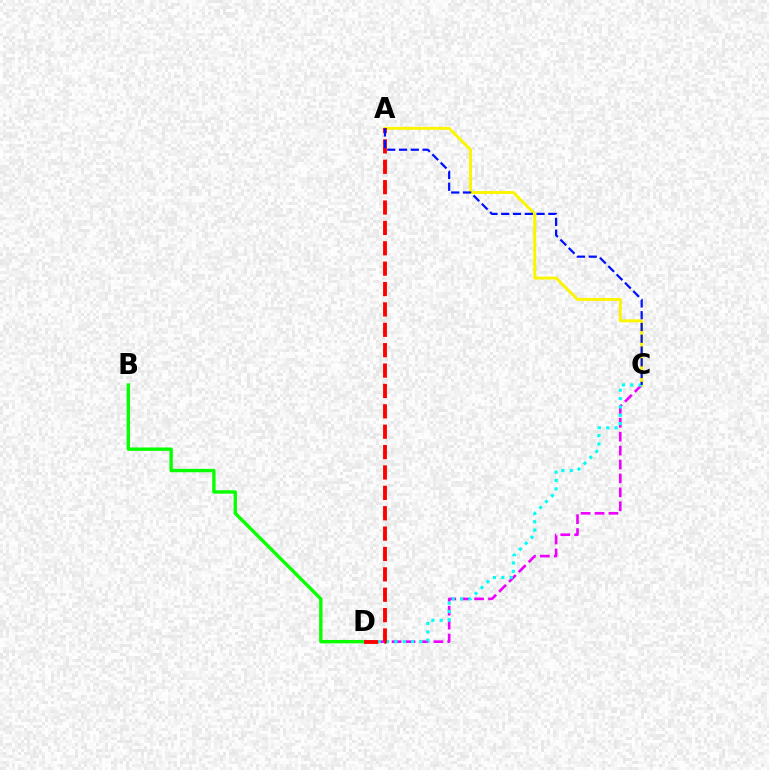{('C', 'D'): [{'color': '#ee00ff', 'line_style': 'dashed', 'thickness': 1.89}, {'color': '#00fff6', 'line_style': 'dotted', 'thickness': 2.27}], ('B', 'D'): [{'color': '#08ff00', 'line_style': 'solid', 'thickness': 2.43}], ('A', 'C'): [{'color': '#fcf500', 'line_style': 'solid', 'thickness': 2.12}, {'color': '#0010ff', 'line_style': 'dashed', 'thickness': 1.6}], ('A', 'D'): [{'color': '#ff0000', 'line_style': 'dashed', 'thickness': 2.77}]}